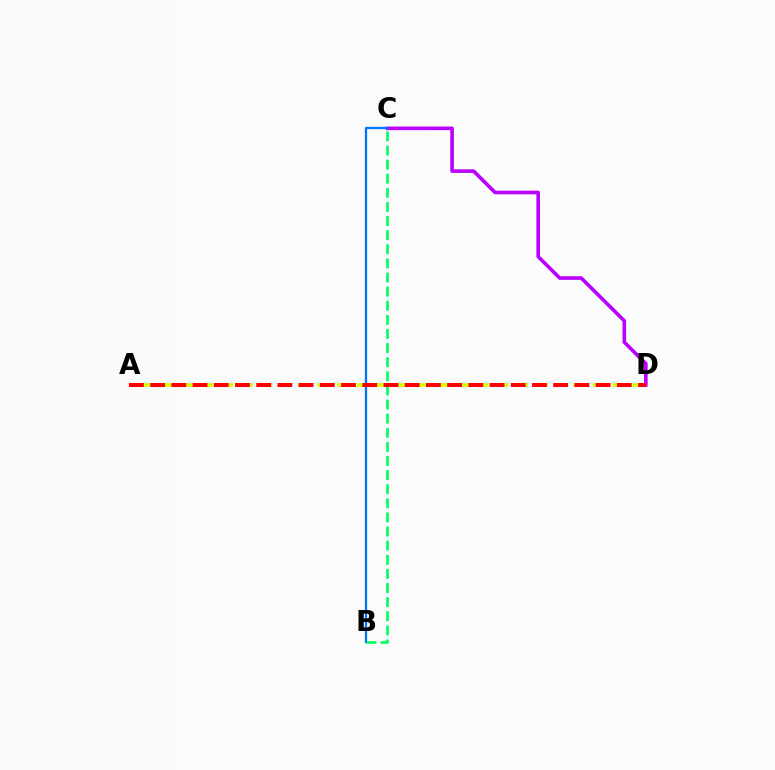{('C', 'D'): [{'color': '#b900ff', 'line_style': 'solid', 'thickness': 2.6}], ('A', 'D'): [{'color': '#d1ff00', 'line_style': 'dashed', 'thickness': 2.67}, {'color': '#ff0000', 'line_style': 'dashed', 'thickness': 2.88}], ('B', 'C'): [{'color': '#0074ff', 'line_style': 'solid', 'thickness': 1.62}, {'color': '#00ff5c', 'line_style': 'dashed', 'thickness': 1.92}]}